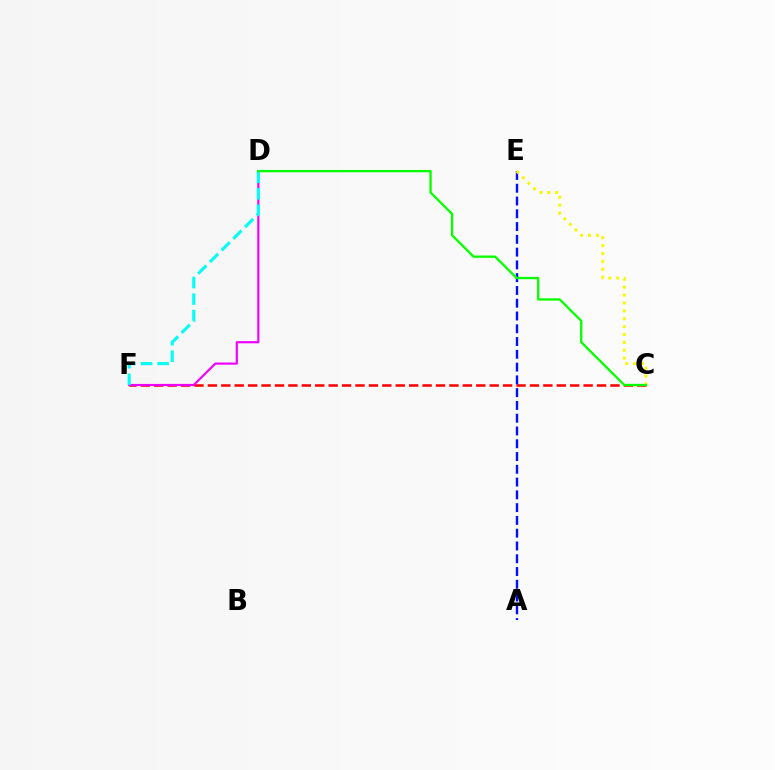{('C', 'F'): [{'color': '#ff0000', 'line_style': 'dashed', 'thickness': 1.82}], ('A', 'E'): [{'color': '#0010ff', 'line_style': 'dashed', 'thickness': 1.74}], ('D', 'F'): [{'color': '#ee00ff', 'line_style': 'solid', 'thickness': 1.56}, {'color': '#00fff6', 'line_style': 'dashed', 'thickness': 2.24}], ('C', 'E'): [{'color': '#fcf500', 'line_style': 'dotted', 'thickness': 2.14}], ('C', 'D'): [{'color': '#08ff00', 'line_style': 'solid', 'thickness': 1.67}]}